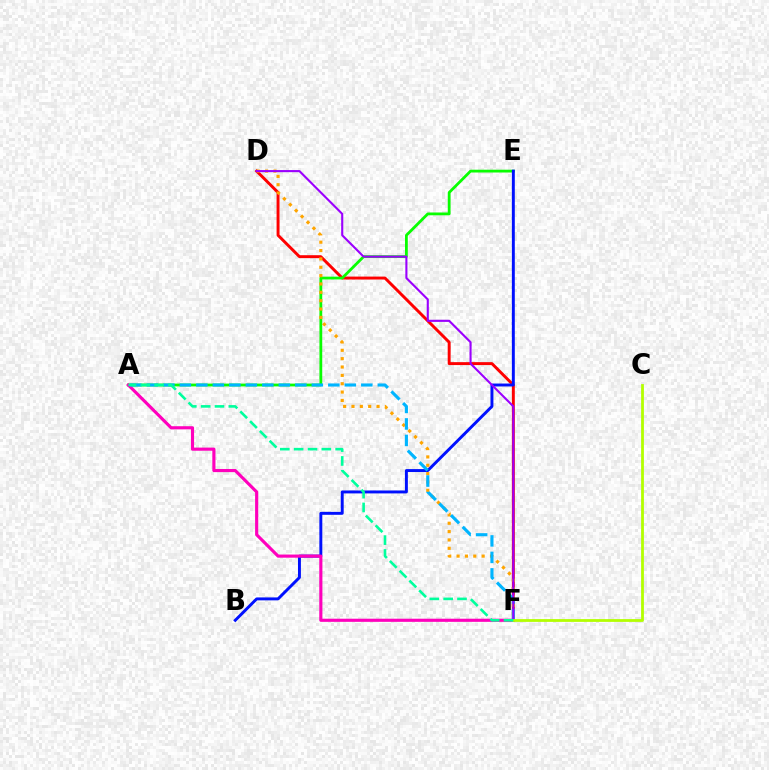{('D', 'F'): [{'color': '#ff0000', 'line_style': 'solid', 'thickness': 2.11}, {'color': '#ffa500', 'line_style': 'dotted', 'thickness': 2.27}, {'color': '#9b00ff', 'line_style': 'solid', 'thickness': 1.52}], ('A', 'E'): [{'color': '#08ff00', 'line_style': 'solid', 'thickness': 2.01}], ('B', 'E'): [{'color': '#0010ff', 'line_style': 'solid', 'thickness': 2.11}], ('A', 'F'): [{'color': '#ff00bd', 'line_style': 'solid', 'thickness': 2.26}, {'color': '#00b5ff', 'line_style': 'dashed', 'thickness': 2.24}, {'color': '#00ff9d', 'line_style': 'dashed', 'thickness': 1.88}], ('C', 'F'): [{'color': '#b3ff00', 'line_style': 'solid', 'thickness': 2.0}]}